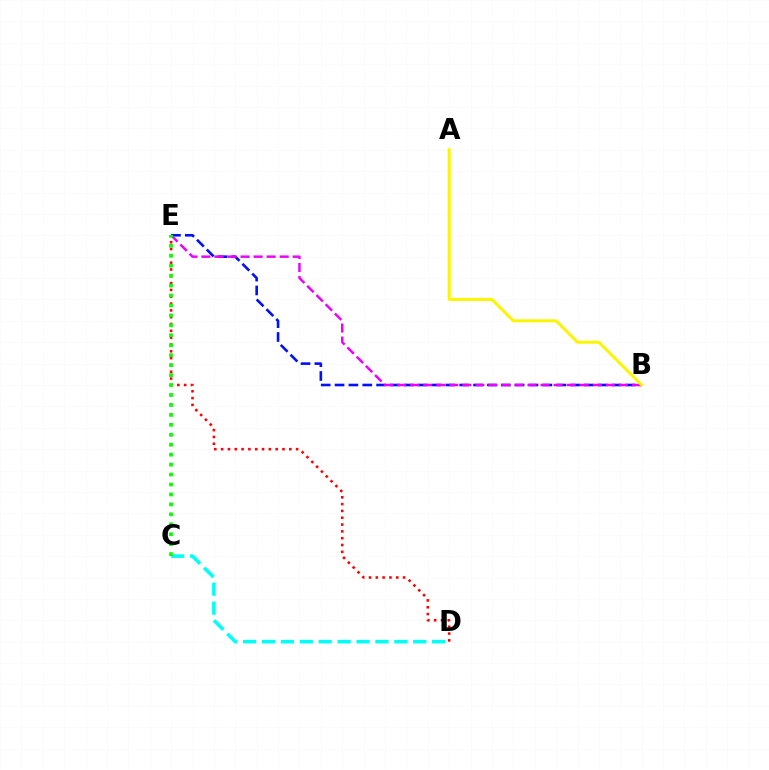{('B', 'E'): [{'color': '#0010ff', 'line_style': 'dashed', 'thickness': 1.88}, {'color': '#ee00ff', 'line_style': 'dashed', 'thickness': 1.77}], ('C', 'D'): [{'color': '#00fff6', 'line_style': 'dashed', 'thickness': 2.57}], ('A', 'B'): [{'color': '#fcf500', 'line_style': 'solid', 'thickness': 2.18}], ('D', 'E'): [{'color': '#ff0000', 'line_style': 'dotted', 'thickness': 1.85}], ('C', 'E'): [{'color': '#08ff00', 'line_style': 'dotted', 'thickness': 2.7}]}